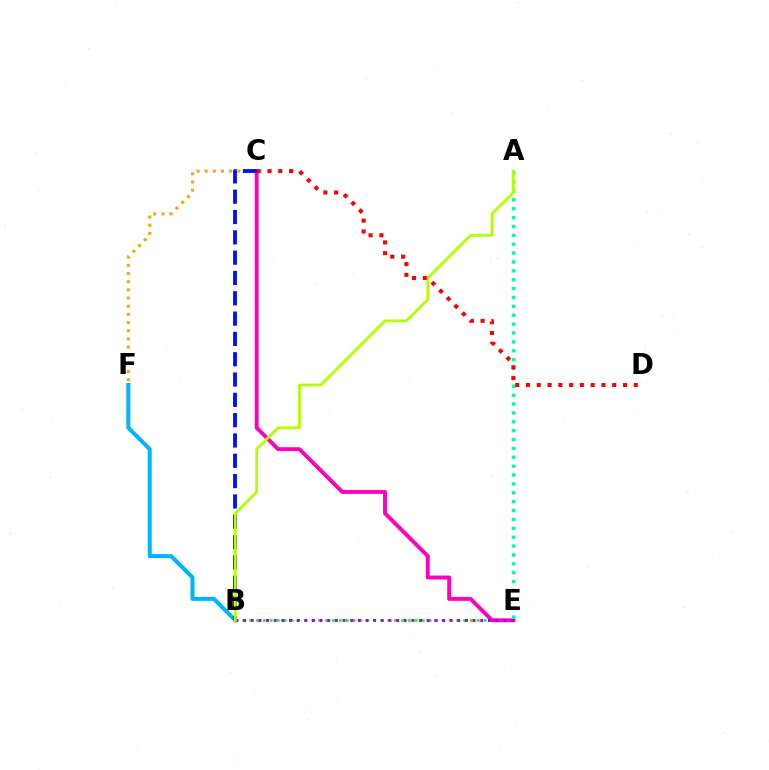{('C', 'F'): [{'color': '#ffa500', 'line_style': 'dotted', 'thickness': 2.22}], ('B', 'F'): [{'color': '#00b5ff', 'line_style': 'solid', 'thickness': 2.9}], ('B', 'E'): [{'color': '#08ff00', 'line_style': 'dotted', 'thickness': 1.87}, {'color': '#9b00ff', 'line_style': 'dotted', 'thickness': 2.08}], ('C', 'E'): [{'color': '#ff00bd', 'line_style': 'solid', 'thickness': 2.82}], ('B', 'C'): [{'color': '#0010ff', 'line_style': 'dashed', 'thickness': 2.76}], ('A', 'E'): [{'color': '#00ff9d', 'line_style': 'dotted', 'thickness': 2.41}], ('A', 'B'): [{'color': '#b3ff00', 'line_style': 'solid', 'thickness': 2.0}], ('C', 'D'): [{'color': '#ff0000', 'line_style': 'dotted', 'thickness': 2.93}]}